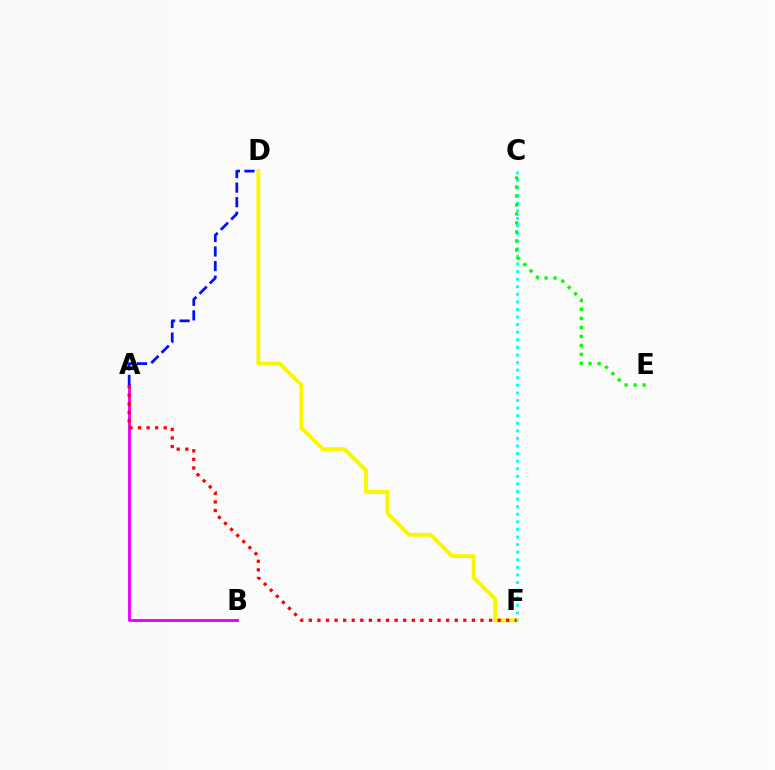{('D', 'F'): [{'color': '#fcf500', 'line_style': 'solid', 'thickness': 2.8}], ('A', 'B'): [{'color': '#ee00ff', 'line_style': 'solid', 'thickness': 2.09}], ('A', 'D'): [{'color': '#0010ff', 'line_style': 'dashed', 'thickness': 1.98}], ('A', 'F'): [{'color': '#ff0000', 'line_style': 'dotted', 'thickness': 2.33}], ('C', 'F'): [{'color': '#00fff6', 'line_style': 'dotted', 'thickness': 2.06}], ('C', 'E'): [{'color': '#08ff00', 'line_style': 'dotted', 'thickness': 2.44}]}